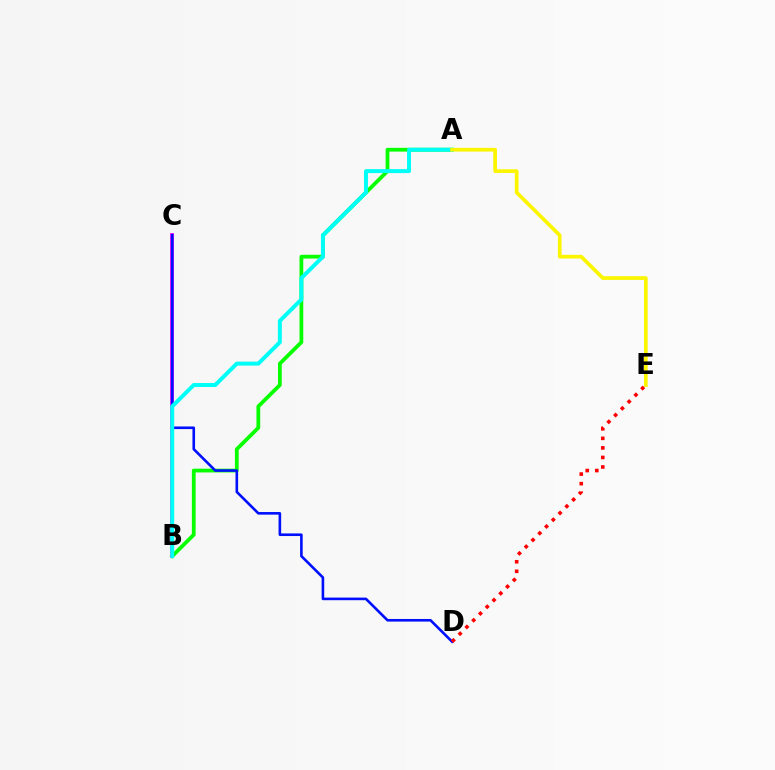{('A', 'B'): [{'color': '#08ff00', 'line_style': 'solid', 'thickness': 2.71}, {'color': '#00fff6', 'line_style': 'solid', 'thickness': 2.86}], ('B', 'C'): [{'color': '#ee00ff', 'line_style': 'solid', 'thickness': 2.73}], ('C', 'D'): [{'color': '#0010ff', 'line_style': 'solid', 'thickness': 1.88}], ('A', 'E'): [{'color': '#fcf500', 'line_style': 'solid', 'thickness': 2.67}], ('D', 'E'): [{'color': '#ff0000', 'line_style': 'dotted', 'thickness': 2.59}]}